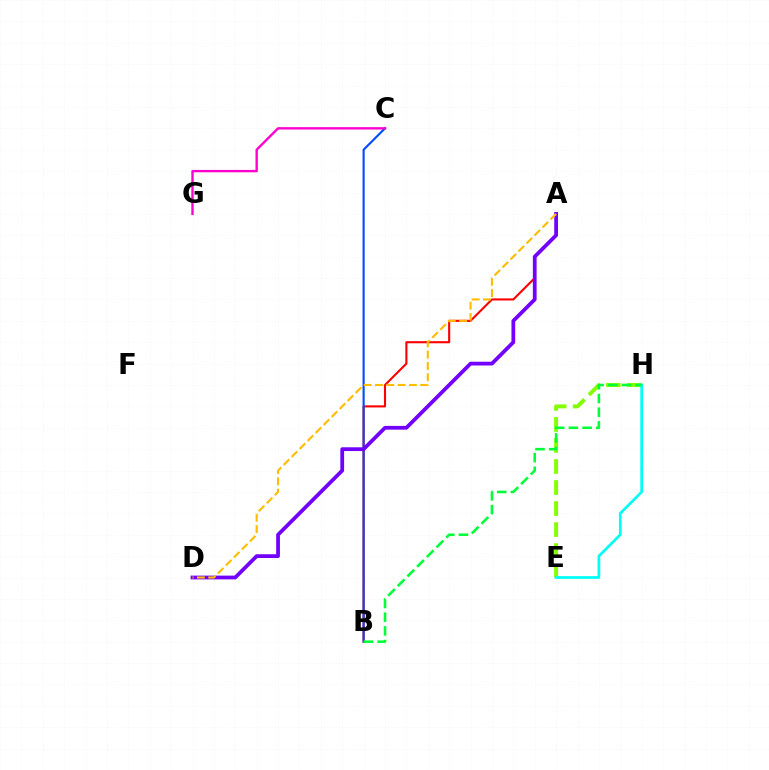{('A', 'B'): [{'color': '#ff0000', 'line_style': 'solid', 'thickness': 1.52}], ('E', 'H'): [{'color': '#84ff00', 'line_style': 'dashed', 'thickness': 2.86}, {'color': '#00fff6', 'line_style': 'solid', 'thickness': 1.97}], ('B', 'C'): [{'color': '#004bff', 'line_style': 'solid', 'thickness': 1.53}], ('C', 'G'): [{'color': '#ff00cf', 'line_style': 'solid', 'thickness': 1.71}], ('B', 'H'): [{'color': '#00ff39', 'line_style': 'dashed', 'thickness': 1.86}], ('A', 'D'): [{'color': '#7200ff', 'line_style': 'solid', 'thickness': 2.71}, {'color': '#ffbd00', 'line_style': 'dashed', 'thickness': 1.54}]}